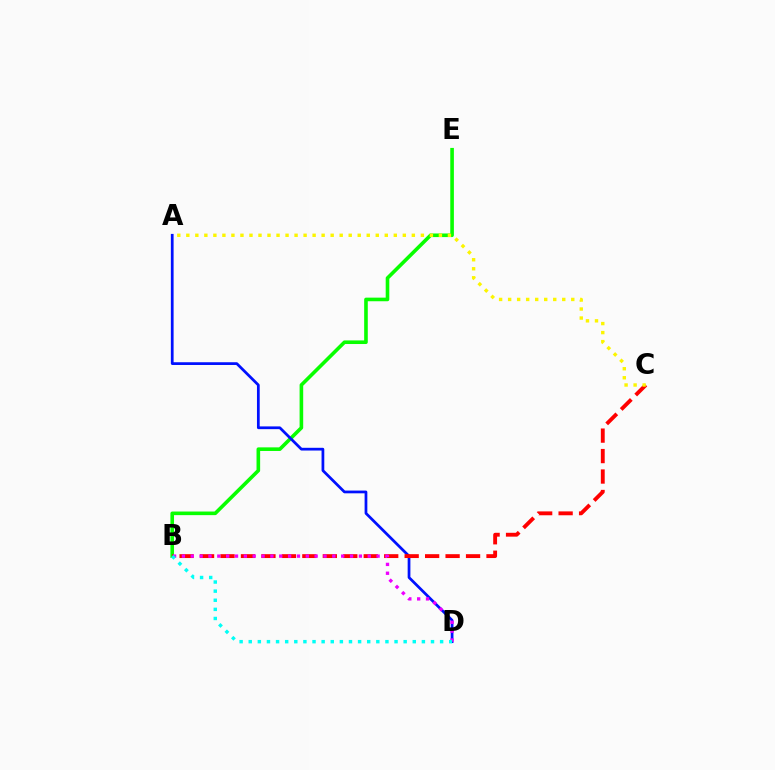{('B', 'E'): [{'color': '#08ff00', 'line_style': 'solid', 'thickness': 2.6}], ('A', 'D'): [{'color': '#0010ff', 'line_style': 'solid', 'thickness': 1.97}], ('B', 'C'): [{'color': '#ff0000', 'line_style': 'dashed', 'thickness': 2.78}], ('B', 'D'): [{'color': '#ee00ff', 'line_style': 'dotted', 'thickness': 2.4}, {'color': '#00fff6', 'line_style': 'dotted', 'thickness': 2.48}], ('A', 'C'): [{'color': '#fcf500', 'line_style': 'dotted', 'thickness': 2.45}]}